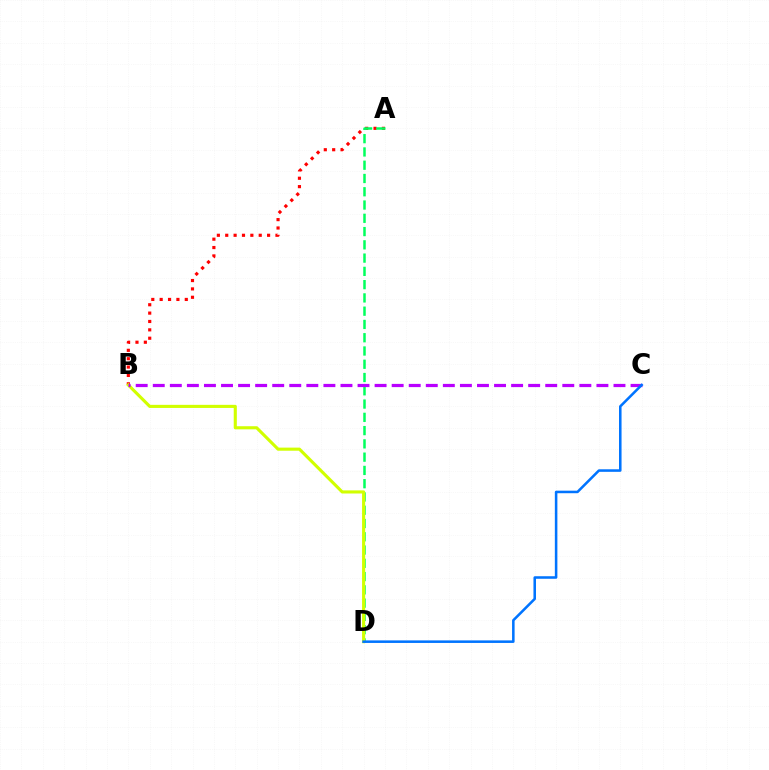{('A', 'B'): [{'color': '#ff0000', 'line_style': 'dotted', 'thickness': 2.27}], ('A', 'D'): [{'color': '#00ff5c', 'line_style': 'dashed', 'thickness': 1.8}], ('B', 'D'): [{'color': '#d1ff00', 'line_style': 'solid', 'thickness': 2.24}], ('B', 'C'): [{'color': '#b900ff', 'line_style': 'dashed', 'thickness': 2.32}], ('C', 'D'): [{'color': '#0074ff', 'line_style': 'solid', 'thickness': 1.83}]}